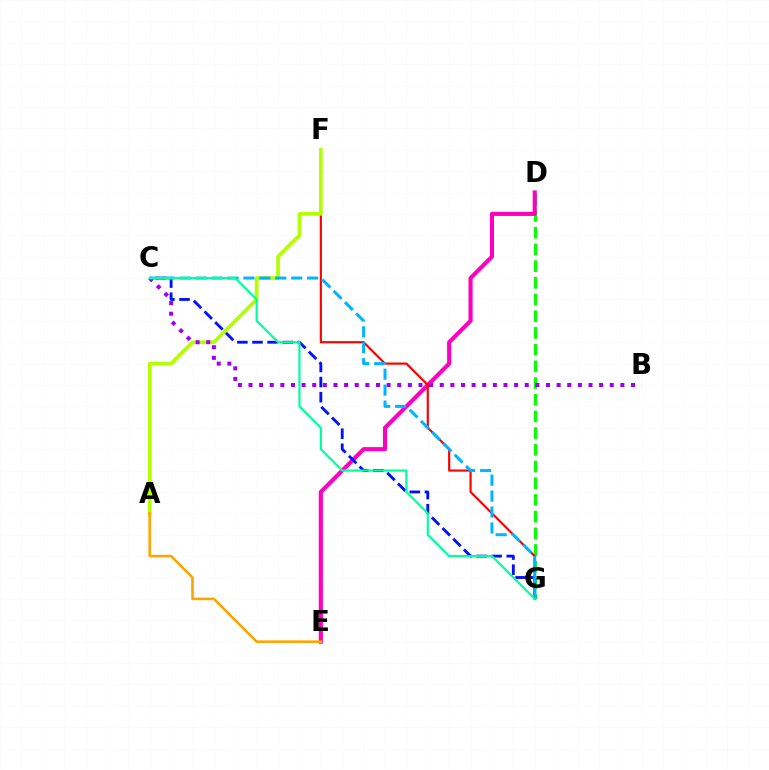{('D', 'G'): [{'color': '#08ff00', 'line_style': 'dashed', 'thickness': 2.27}], ('D', 'E'): [{'color': '#ff00bd', 'line_style': 'solid', 'thickness': 2.96}], ('F', 'G'): [{'color': '#ff0000', 'line_style': 'solid', 'thickness': 1.56}], ('C', 'G'): [{'color': '#0010ff', 'line_style': 'dashed', 'thickness': 2.05}, {'color': '#00b5ff', 'line_style': 'dashed', 'thickness': 2.16}, {'color': '#00ff9d', 'line_style': 'solid', 'thickness': 1.57}], ('A', 'F'): [{'color': '#b3ff00', 'line_style': 'solid', 'thickness': 2.66}], ('B', 'C'): [{'color': '#9b00ff', 'line_style': 'dotted', 'thickness': 2.89}], ('A', 'E'): [{'color': '#ffa500', 'line_style': 'solid', 'thickness': 1.87}]}